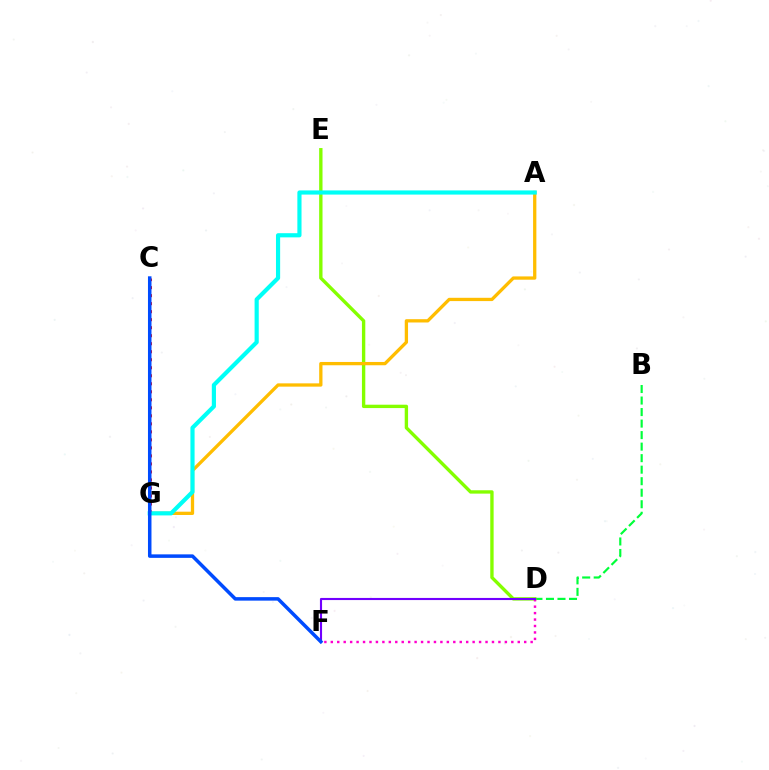{('B', 'D'): [{'color': '#00ff39', 'line_style': 'dashed', 'thickness': 1.57}], ('D', 'E'): [{'color': '#84ff00', 'line_style': 'solid', 'thickness': 2.42}], ('A', 'G'): [{'color': '#ffbd00', 'line_style': 'solid', 'thickness': 2.37}, {'color': '#00fff6', 'line_style': 'solid', 'thickness': 3.0}], ('D', 'F'): [{'color': '#ff00cf', 'line_style': 'dotted', 'thickness': 1.75}, {'color': '#7200ff', 'line_style': 'solid', 'thickness': 1.53}], ('C', 'G'): [{'color': '#ff0000', 'line_style': 'dotted', 'thickness': 2.18}], ('C', 'F'): [{'color': '#004bff', 'line_style': 'solid', 'thickness': 2.52}]}